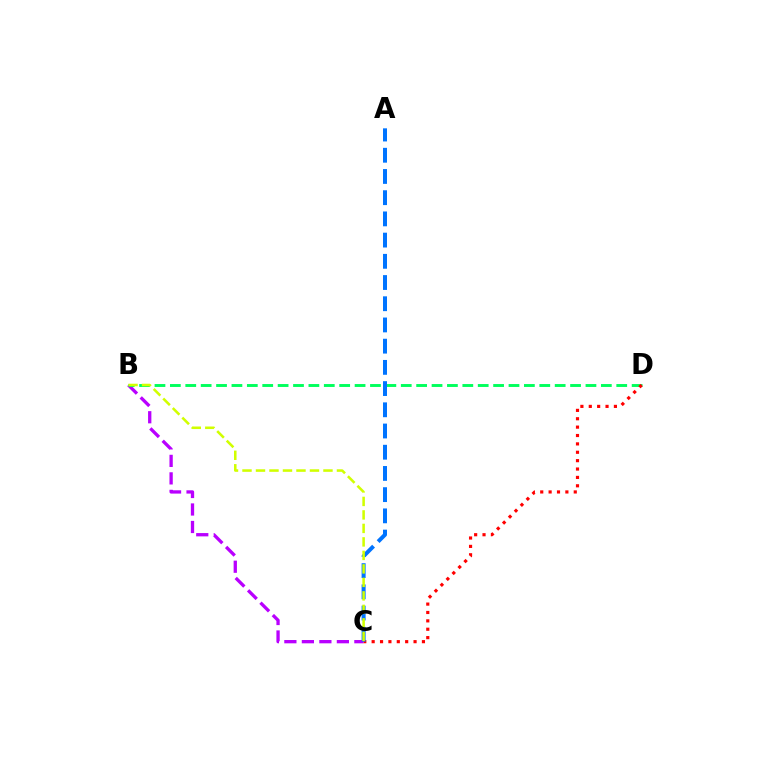{('B', 'C'): [{'color': '#b900ff', 'line_style': 'dashed', 'thickness': 2.38}, {'color': '#d1ff00', 'line_style': 'dashed', 'thickness': 1.83}], ('B', 'D'): [{'color': '#00ff5c', 'line_style': 'dashed', 'thickness': 2.09}], ('C', 'D'): [{'color': '#ff0000', 'line_style': 'dotted', 'thickness': 2.28}], ('A', 'C'): [{'color': '#0074ff', 'line_style': 'dashed', 'thickness': 2.88}]}